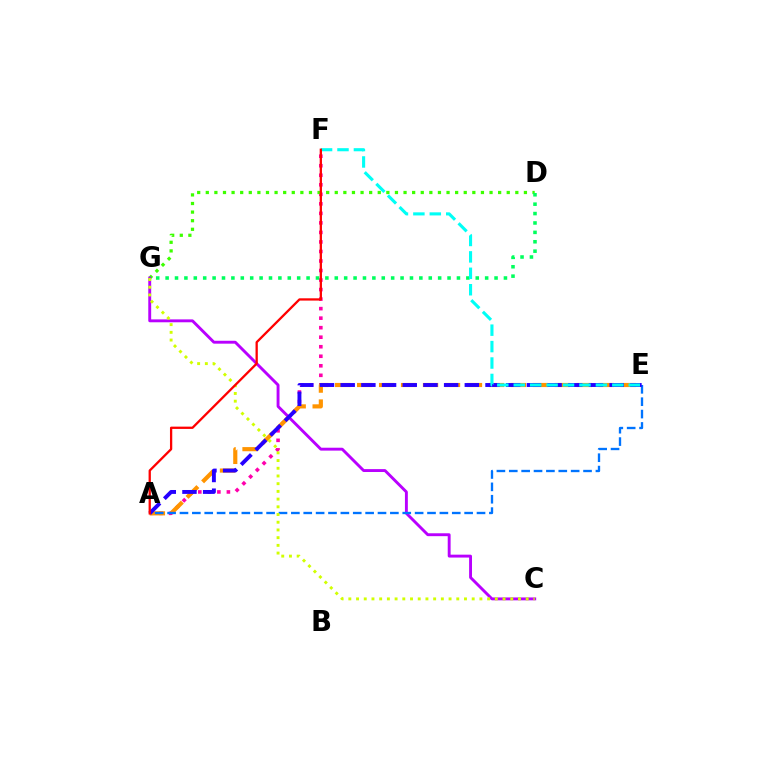{('A', 'F'): [{'color': '#ff00ac', 'line_style': 'dotted', 'thickness': 2.59}, {'color': '#ff0000', 'line_style': 'solid', 'thickness': 1.65}], ('D', 'G'): [{'color': '#3dff00', 'line_style': 'dotted', 'thickness': 2.34}, {'color': '#00ff5c', 'line_style': 'dotted', 'thickness': 2.55}], ('C', 'G'): [{'color': '#b900ff', 'line_style': 'solid', 'thickness': 2.08}, {'color': '#d1ff00', 'line_style': 'dotted', 'thickness': 2.09}], ('A', 'E'): [{'color': '#ff9400', 'line_style': 'dashed', 'thickness': 2.98}, {'color': '#0074ff', 'line_style': 'dashed', 'thickness': 1.68}, {'color': '#2500ff', 'line_style': 'dashed', 'thickness': 2.81}], ('E', 'F'): [{'color': '#00fff6', 'line_style': 'dashed', 'thickness': 2.23}]}